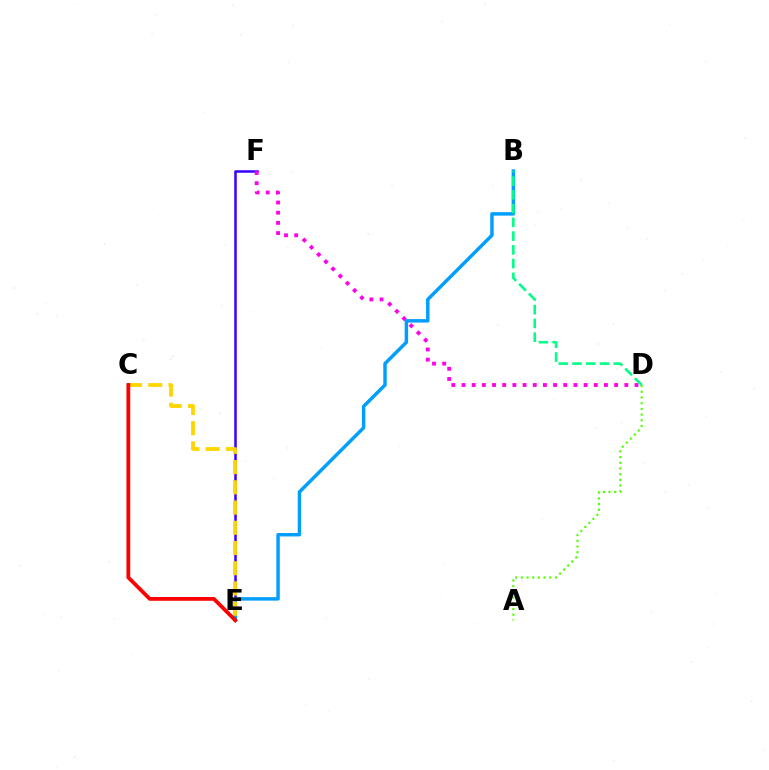{('E', 'F'): [{'color': '#3700ff', 'line_style': 'solid', 'thickness': 1.8}], ('D', 'F'): [{'color': '#ff00ed', 'line_style': 'dotted', 'thickness': 2.76}], ('B', 'E'): [{'color': '#009eff', 'line_style': 'solid', 'thickness': 2.49}], ('B', 'D'): [{'color': '#00ff86', 'line_style': 'dashed', 'thickness': 1.87}], ('C', 'E'): [{'color': '#ffd500', 'line_style': 'dashed', 'thickness': 2.75}, {'color': '#ff0000', 'line_style': 'solid', 'thickness': 2.72}], ('A', 'D'): [{'color': '#4fff00', 'line_style': 'dotted', 'thickness': 1.55}]}